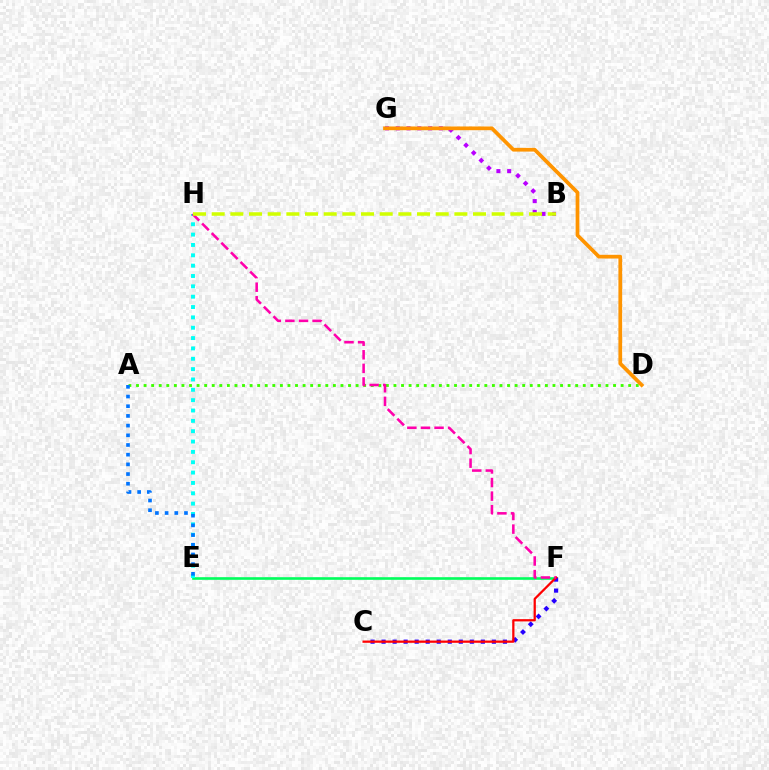{('E', 'F'): [{'color': '#00ff5c', 'line_style': 'solid', 'thickness': 1.89}], ('A', 'D'): [{'color': '#3dff00', 'line_style': 'dotted', 'thickness': 2.06}], ('C', 'F'): [{'color': '#2500ff', 'line_style': 'dotted', 'thickness': 3.0}, {'color': '#ff0000', 'line_style': 'solid', 'thickness': 1.62}], ('B', 'G'): [{'color': '#b900ff', 'line_style': 'dotted', 'thickness': 2.92}], ('E', 'H'): [{'color': '#00fff6', 'line_style': 'dotted', 'thickness': 2.81}], ('A', 'E'): [{'color': '#0074ff', 'line_style': 'dotted', 'thickness': 2.63}], ('D', 'G'): [{'color': '#ff9400', 'line_style': 'solid', 'thickness': 2.68}], ('F', 'H'): [{'color': '#ff00ac', 'line_style': 'dashed', 'thickness': 1.85}], ('B', 'H'): [{'color': '#d1ff00', 'line_style': 'dashed', 'thickness': 2.54}]}